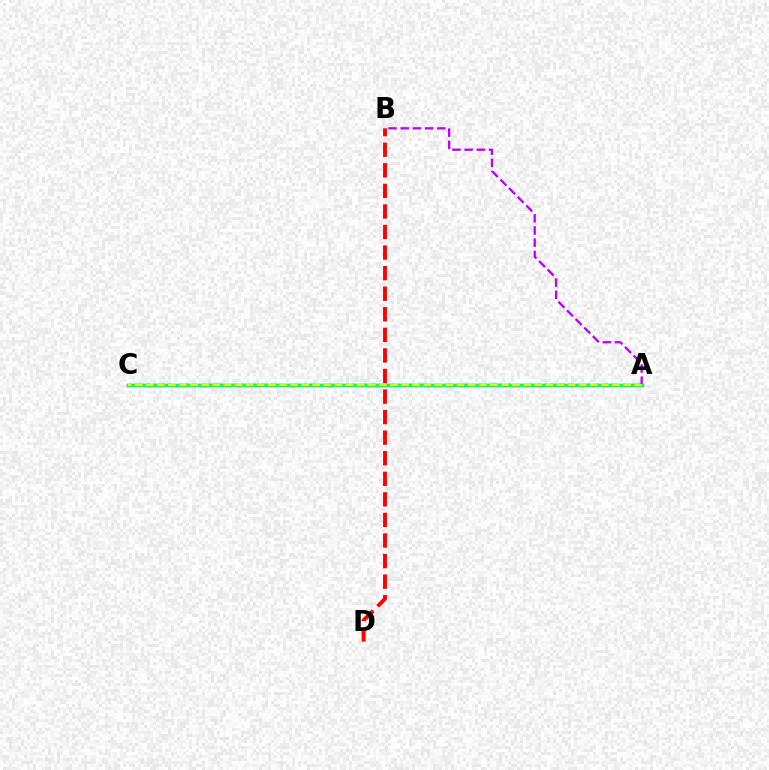{('A', 'C'): [{'color': '#0074ff', 'line_style': 'solid', 'thickness': 2.4}, {'color': '#00ff5c', 'line_style': 'solid', 'thickness': 2.38}, {'color': '#d1ff00', 'line_style': 'dashed', 'thickness': 1.51}], ('A', 'B'): [{'color': '#b900ff', 'line_style': 'dashed', 'thickness': 1.65}], ('B', 'D'): [{'color': '#ff0000', 'line_style': 'dashed', 'thickness': 2.79}]}